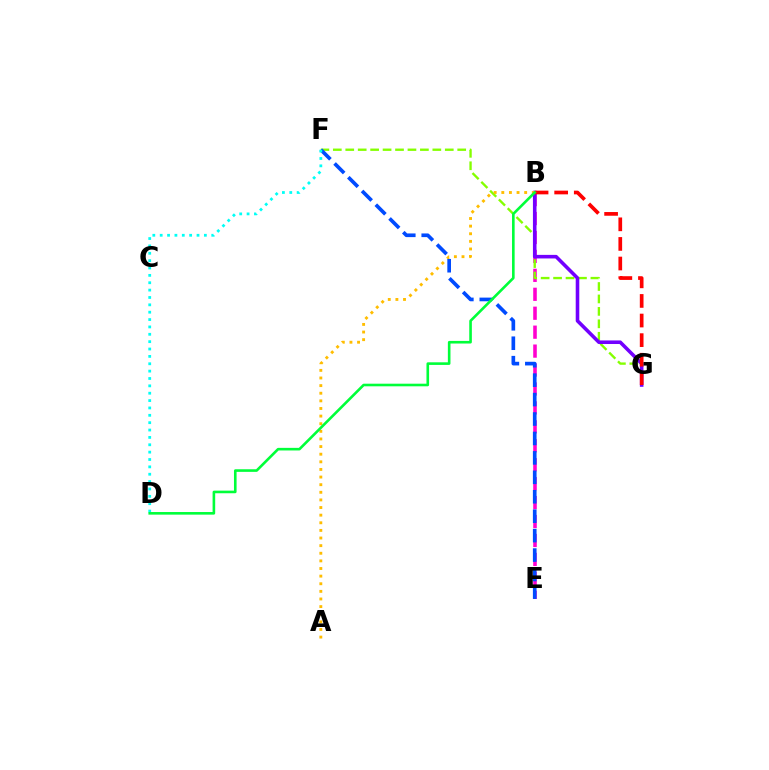{('B', 'E'): [{'color': '#ff00cf', 'line_style': 'dashed', 'thickness': 2.57}], ('F', 'G'): [{'color': '#84ff00', 'line_style': 'dashed', 'thickness': 1.69}], ('B', 'G'): [{'color': '#7200ff', 'line_style': 'solid', 'thickness': 2.57}, {'color': '#ff0000', 'line_style': 'dashed', 'thickness': 2.66}], ('A', 'B'): [{'color': '#ffbd00', 'line_style': 'dotted', 'thickness': 2.07}], ('E', 'F'): [{'color': '#004bff', 'line_style': 'dashed', 'thickness': 2.64}], ('D', 'F'): [{'color': '#00fff6', 'line_style': 'dotted', 'thickness': 2.0}], ('B', 'D'): [{'color': '#00ff39', 'line_style': 'solid', 'thickness': 1.88}]}